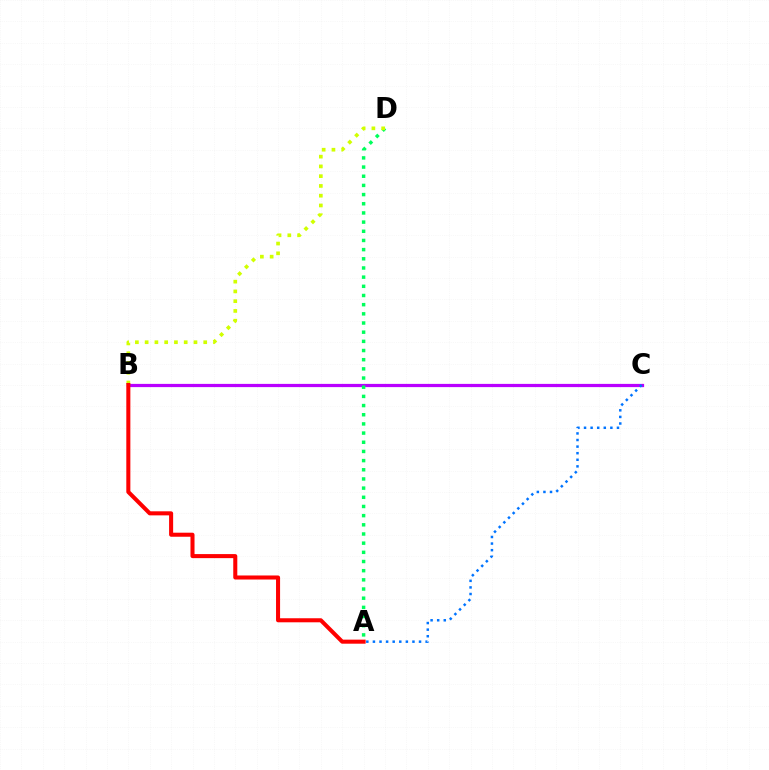{('B', 'C'): [{'color': '#b900ff', 'line_style': 'solid', 'thickness': 2.33}], ('A', 'D'): [{'color': '#00ff5c', 'line_style': 'dotted', 'thickness': 2.49}], ('A', 'C'): [{'color': '#0074ff', 'line_style': 'dotted', 'thickness': 1.79}], ('B', 'D'): [{'color': '#d1ff00', 'line_style': 'dotted', 'thickness': 2.65}], ('A', 'B'): [{'color': '#ff0000', 'line_style': 'solid', 'thickness': 2.91}]}